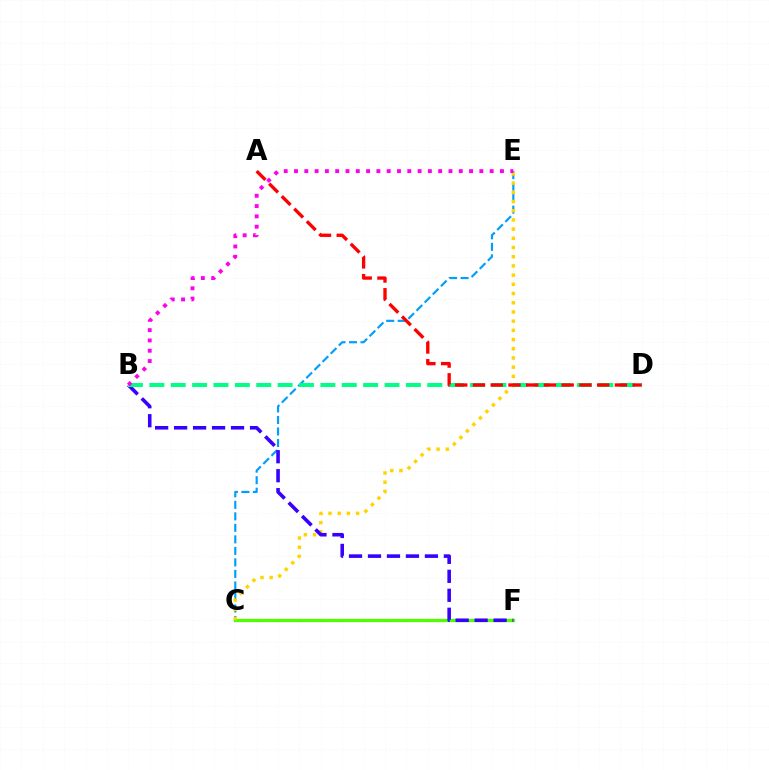{('C', 'F'): [{'color': '#4fff00', 'line_style': 'solid', 'thickness': 2.35}], ('C', 'E'): [{'color': '#009eff', 'line_style': 'dashed', 'thickness': 1.56}, {'color': '#ffd500', 'line_style': 'dotted', 'thickness': 2.5}], ('B', 'F'): [{'color': '#3700ff', 'line_style': 'dashed', 'thickness': 2.58}], ('B', 'D'): [{'color': '#00ff86', 'line_style': 'dashed', 'thickness': 2.9}], ('B', 'E'): [{'color': '#ff00ed', 'line_style': 'dotted', 'thickness': 2.8}], ('A', 'D'): [{'color': '#ff0000', 'line_style': 'dashed', 'thickness': 2.41}]}